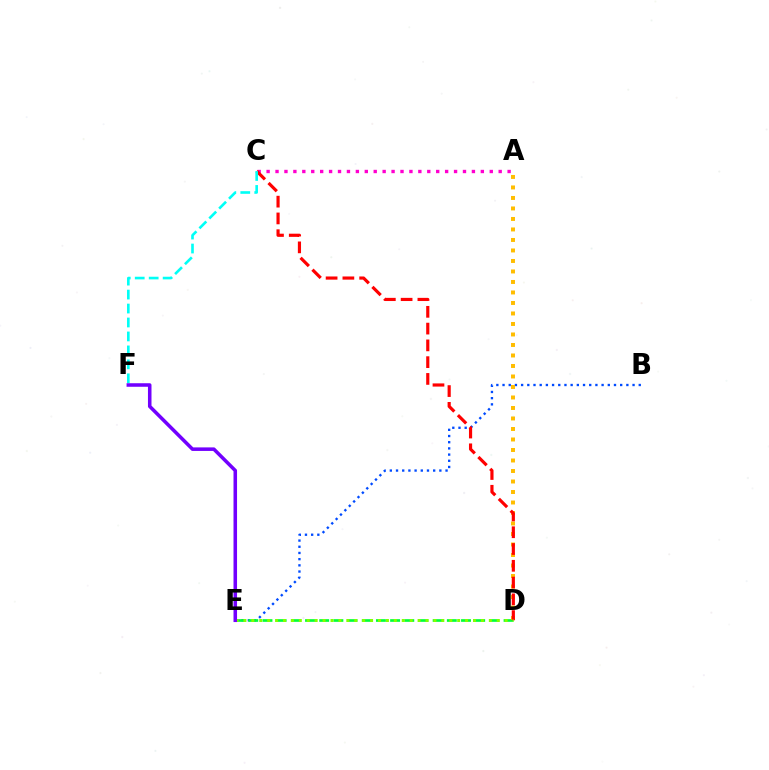{('B', 'E'): [{'color': '#004bff', 'line_style': 'dotted', 'thickness': 1.68}], ('A', 'C'): [{'color': '#ff00cf', 'line_style': 'dotted', 'thickness': 2.43}], ('D', 'E'): [{'color': '#00ff39', 'line_style': 'dashed', 'thickness': 1.93}, {'color': '#84ff00', 'line_style': 'dotted', 'thickness': 2.15}], ('A', 'D'): [{'color': '#ffbd00', 'line_style': 'dotted', 'thickness': 2.85}], ('C', 'D'): [{'color': '#ff0000', 'line_style': 'dashed', 'thickness': 2.28}], ('C', 'F'): [{'color': '#00fff6', 'line_style': 'dashed', 'thickness': 1.9}], ('E', 'F'): [{'color': '#7200ff', 'line_style': 'solid', 'thickness': 2.55}]}